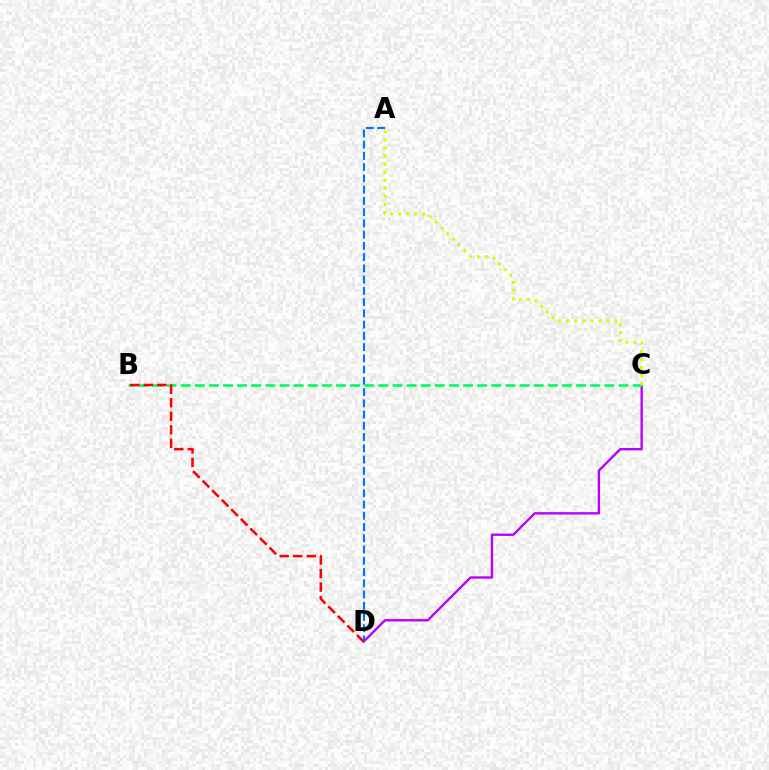{('C', 'D'): [{'color': '#b900ff', 'line_style': 'solid', 'thickness': 1.71}], ('A', 'D'): [{'color': '#0074ff', 'line_style': 'dashed', 'thickness': 1.53}], ('B', 'C'): [{'color': '#00ff5c', 'line_style': 'dashed', 'thickness': 1.92}], ('B', 'D'): [{'color': '#ff0000', 'line_style': 'dashed', 'thickness': 1.84}], ('A', 'C'): [{'color': '#d1ff00', 'line_style': 'dotted', 'thickness': 2.18}]}